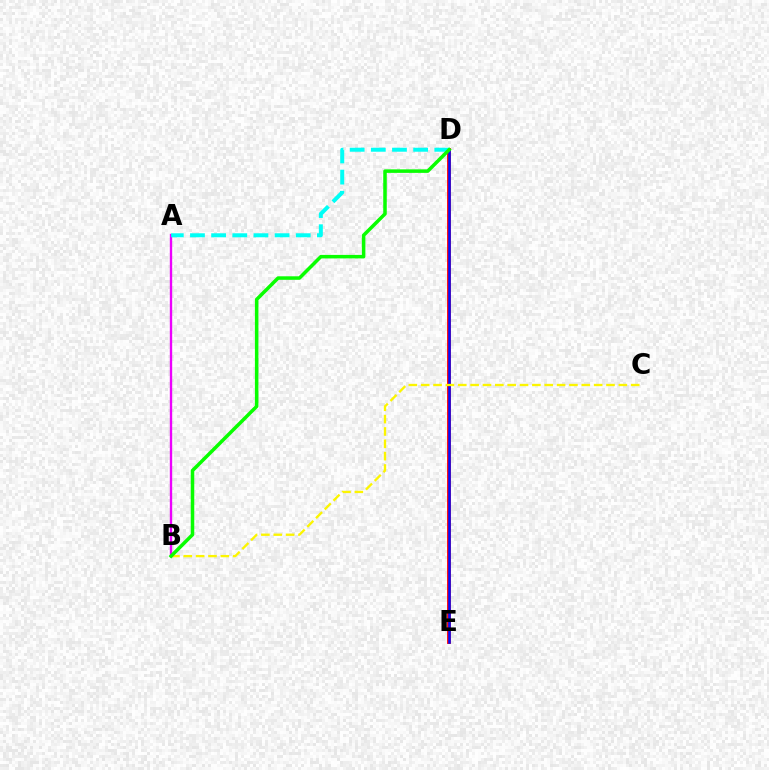{('D', 'E'): [{'color': '#ff0000', 'line_style': 'solid', 'thickness': 2.75}, {'color': '#0010ff', 'line_style': 'solid', 'thickness': 1.81}], ('A', 'B'): [{'color': '#ee00ff', 'line_style': 'solid', 'thickness': 1.7}], ('A', 'D'): [{'color': '#00fff6', 'line_style': 'dashed', 'thickness': 2.87}], ('B', 'C'): [{'color': '#fcf500', 'line_style': 'dashed', 'thickness': 1.68}], ('B', 'D'): [{'color': '#08ff00', 'line_style': 'solid', 'thickness': 2.53}]}